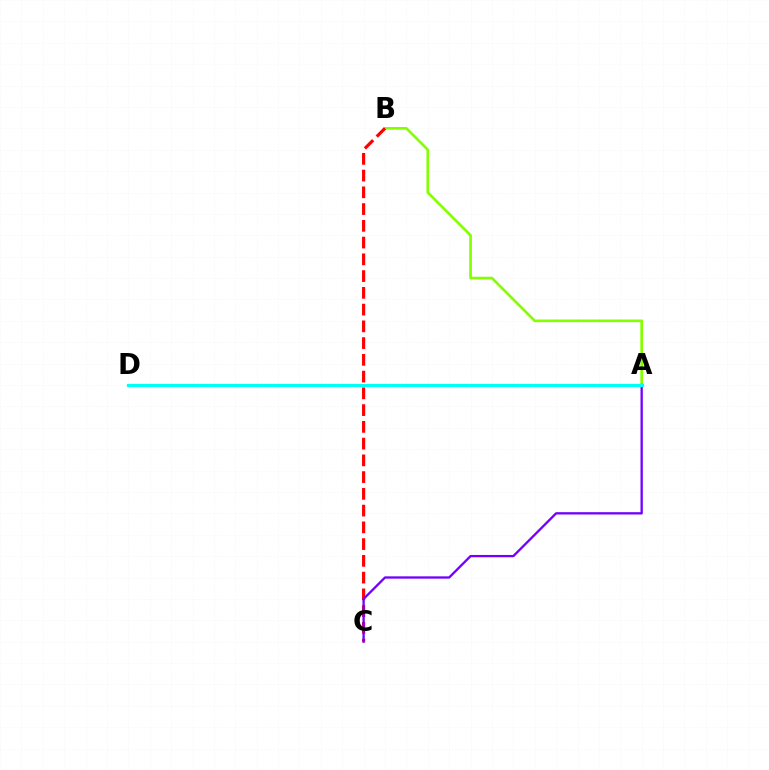{('A', 'B'): [{'color': '#84ff00', 'line_style': 'solid', 'thickness': 1.91}], ('B', 'C'): [{'color': '#ff0000', 'line_style': 'dashed', 'thickness': 2.28}], ('A', 'C'): [{'color': '#7200ff', 'line_style': 'solid', 'thickness': 1.66}], ('A', 'D'): [{'color': '#00fff6', 'line_style': 'solid', 'thickness': 2.31}]}